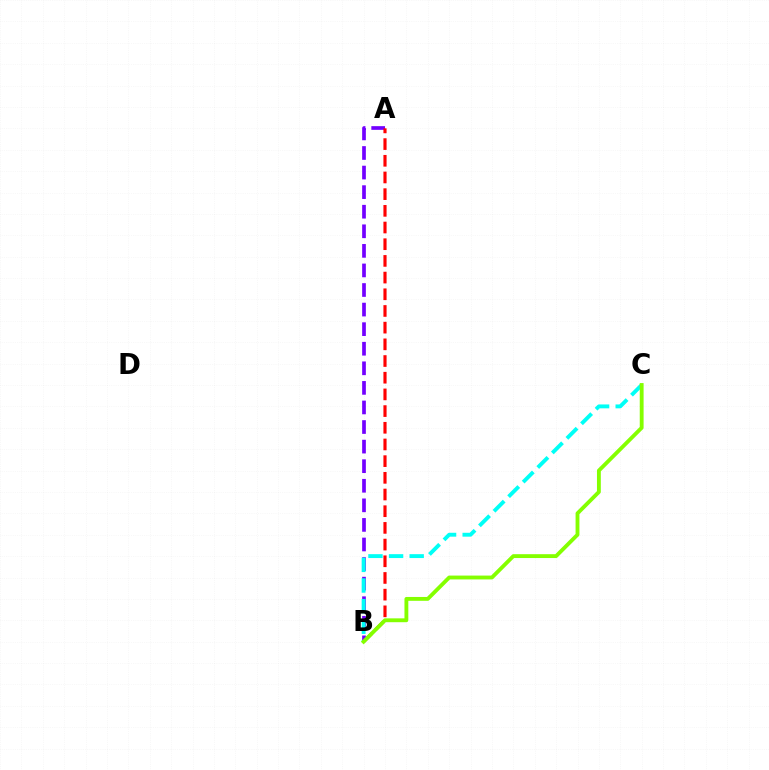{('A', 'B'): [{'color': '#7200ff', 'line_style': 'dashed', 'thickness': 2.66}, {'color': '#ff0000', 'line_style': 'dashed', 'thickness': 2.27}], ('B', 'C'): [{'color': '#00fff6', 'line_style': 'dashed', 'thickness': 2.8}, {'color': '#84ff00', 'line_style': 'solid', 'thickness': 2.77}]}